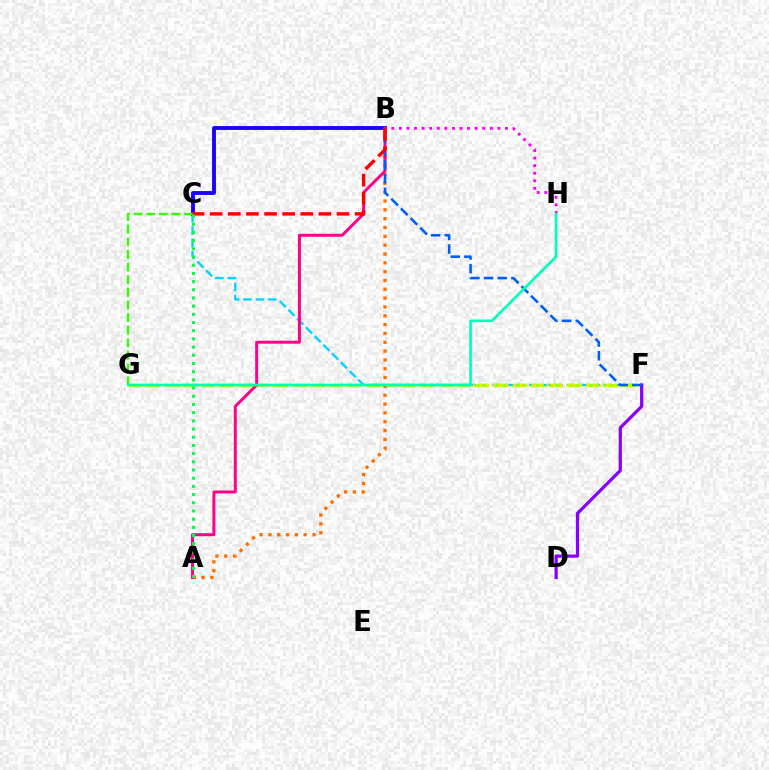{('C', 'F'): [{'color': '#00d3ff', 'line_style': 'dashed', 'thickness': 1.68}], ('F', 'G'): [{'color': '#a2ff00', 'line_style': 'dashed', 'thickness': 2.49}, {'color': '#ffe600', 'line_style': 'dotted', 'thickness': 1.82}], ('D', 'F'): [{'color': '#8a00ff', 'line_style': 'solid', 'thickness': 2.32}], ('A', 'B'): [{'color': '#ff7000', 'line_style': 'dotted', 'thickness': 2.4}, {'color': '#ff0088', 'line_style': 'solid', 'thickness': 2.13}], ('B', 'C'): [{'color': '#1900ff', 'line_style': 'solid', 'thickness': 2.78}, {'color': '#ff0000', 'line_style': 'dashed', 'thickness': 2.46}], ('B', 'H'): [{'color': '#fa00f9', 'line_style': 'dotted', 'thickness': 2.06}], ('B', 'F'): [{'color': '#005dff', 'line_style': 'dashed', 'thickness': 1.86}], ('C', 'G'): [{'color': '#31ff00', 'line_style': 'dashed', 'thickness': 1.72}], ('A', 'C'): [{'color': '#00ff45', 'line_style': 'dotted', 'thickness': 2.23}], ('G', 'H'): [{'color': '#00ffbb', 'line_style': 'solid', 'thickness': 1.9}]}